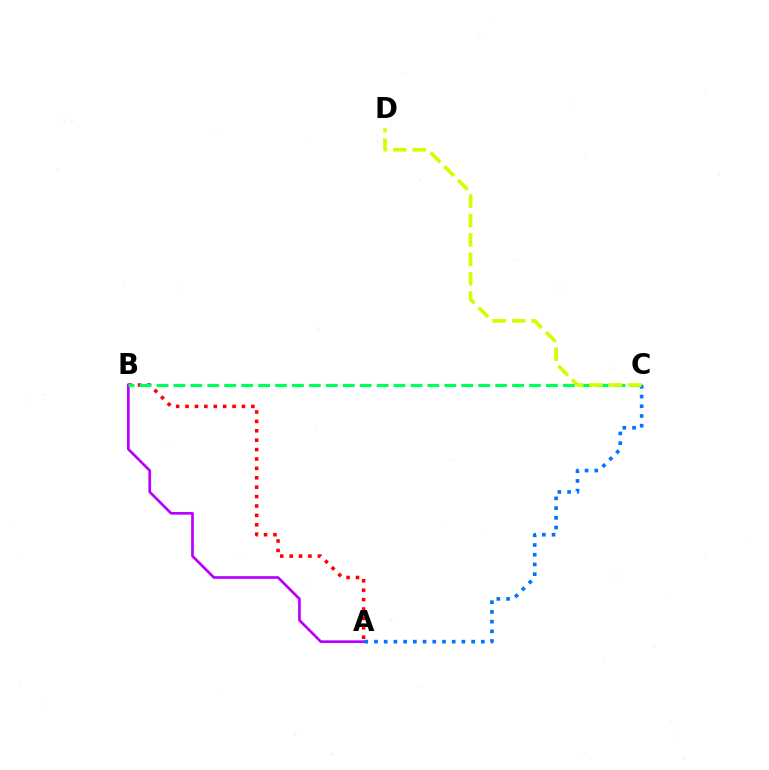{('A', 'B'): [{'color': '#ff0000', 'line_style': 'dotted', 'thickness': 2.55}, {'color': '#b900ff', 'line_style': 'solid', 'thickness': 1.93}], ('B', 'C'): [{'color': '#00ff5c', 'line_style': 'dashed', 'thickness': 2.3}], ('A', 'C'): [{'color': '#0074ff', 'line_style': 'dotted', 'thickness': 2.64}], ('C', 'D'): [{'color': '#d1ff00', 'line_style': 'dashed', 'thickness': 2.64}]}